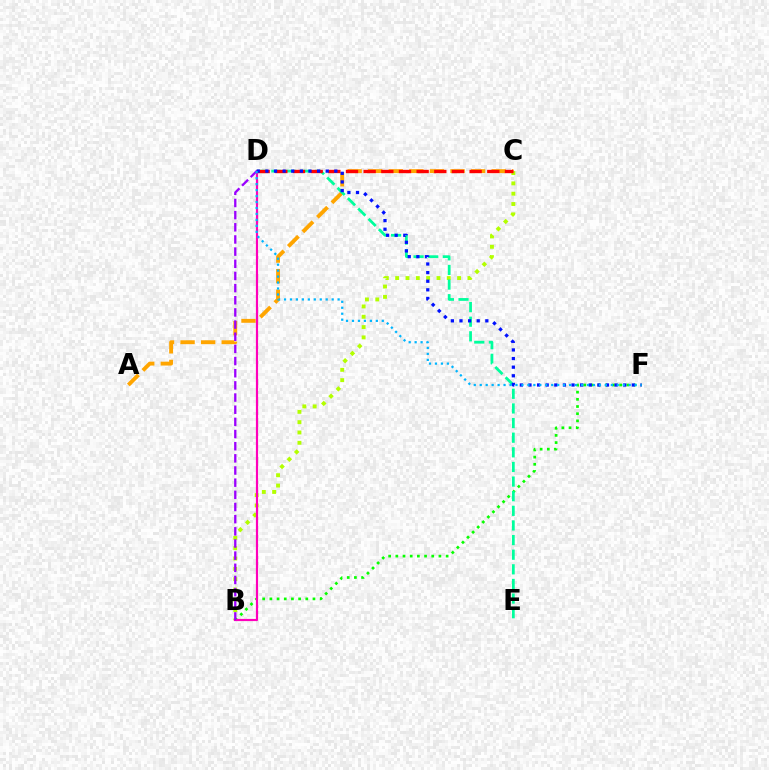{('B', 'C'): [{'color': '#b3ff00', 'line_style': 'dotted', 'thickness': 2.8}], ('B', 'F'): [{'color': '#08ff00', 'line_style': 'dotted', 'thickness': 1.95}], ('A', 'C'): [{'color': '#ffa500', 'line_style': 'dashed', 'thickness': 2.8}], ('D', 'E'): [{'color': '#00ff9d', 'line_style': 'dashed', 'thickness': 1.99}], ('B', 'D'): [{'color': '#ff00bd', 'line_style': 'solid', 'thickness': 1.58}, {'color': '#9b00ff', 'line_style': 'dashed', 'thickness': 1.65}], ('C', 'D'): [{'color': '#ff0000', 'line_style': 'dashed', 'thickness': 2.4}], ('D', 'F'): [{'color': '#0010ff', 'line_style': 'dotted', 'thickness': 2.34}, {'color': '#00b5ff', 'line_style': 'dotted', 'thickness': 1.62}]}